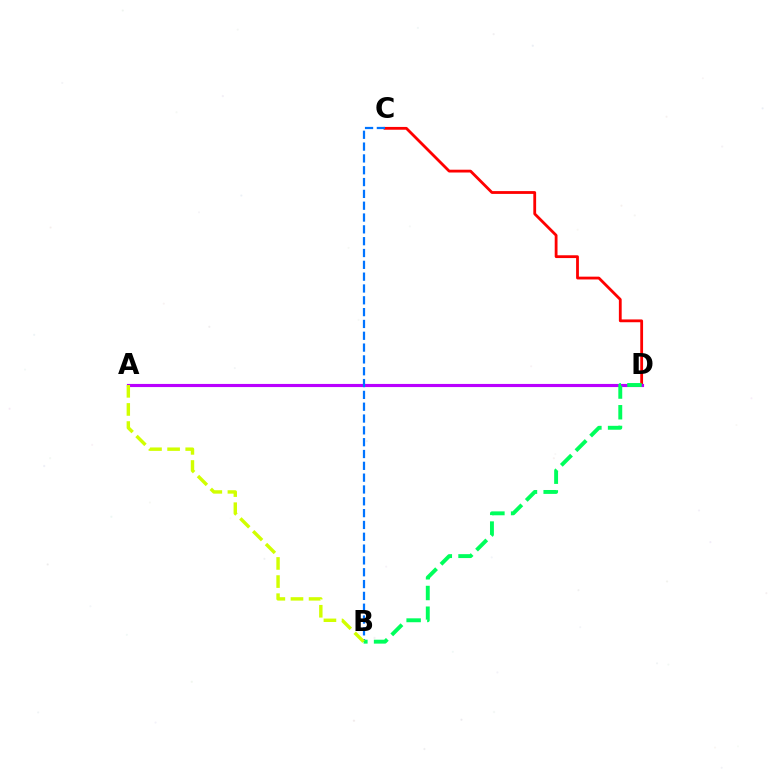{('C', 'D'): [{'color': '#ff0000', 'line_style': 'solid', 'thickness': 2.02}], ('A', 'D'): [{'color': '#b900ff', 'line_style': 'solid', 'thickness': 2.25}], ('B', 'C'): [{'color': '#0074ff', 'line_style': 'dashed', 'thickness': 1.61}], ('B', 'D'): [{'color': '#00ff5c', 'line_style': 'dashed', 'thickness': 2.81}], ('A', 'B'): [{'color': '#d1ff00', 'line_style': 'dashed', 'thickness': 2.46}]}